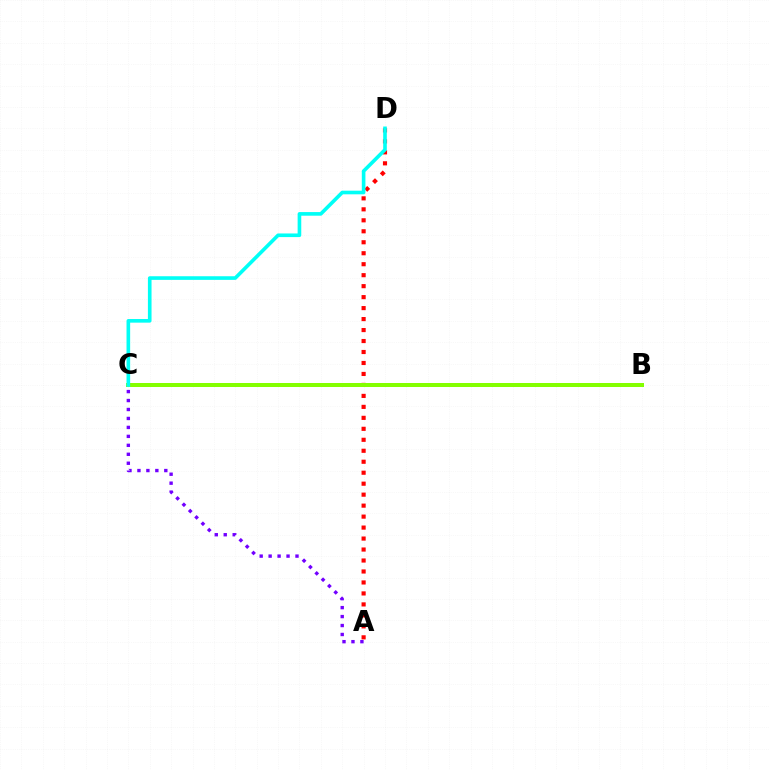{('A', 'D'): [{'color': '#ff0000', 'line_style': 'dotted', 'thickness': 2.98}], ('B', 'C'): [{'color': '#84ff00', 'line_style': 'solid', 'thickness': 2.87}], ('C', 'D'): [{'color': '#00fff6', 'line_style': 'solid', 'thickness': 2.61}], ('A', 'C'): [{'color': '#7200ff', 'line_style': 'dotted', 'thickness': 2.43}]}